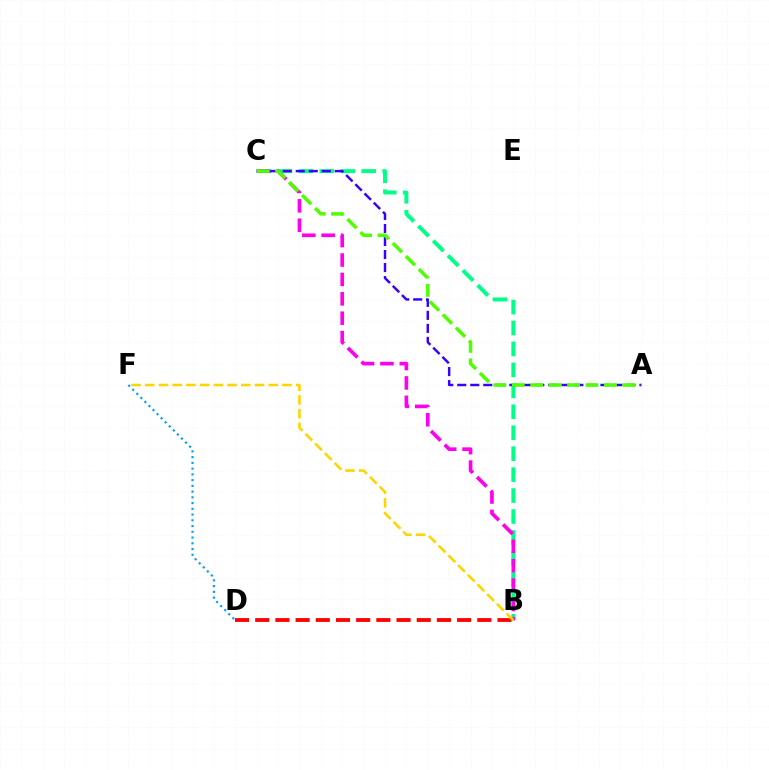{('B', 'C'): [{'color': '#00ff86', 'line_style': 'dashed', 'thickness': 2.85}, {'color': '#ff00ed', 'line_style': 'dashed', 'thickness': 2.63}], ('B', 'D'): [{'color': '#ff0000', 'line_style': 'dashed', 'thickness': 2.74}], ('D', 'F'): [{'color': '#009eff', 'line_style': 'dotted', 'thickness': 1.56}], ('A', 'C'): [{'color': '#3700ff', 'line_style': 'dashed', 'thickness': 1.77}, {'color': '#4fff00', 'line_style': 'dashed', 'thickness': 2.51}], ('B', 'F'): [{'color': '#ffd500', 'line_style': 'dashed', 'thickness': 1.86}]}